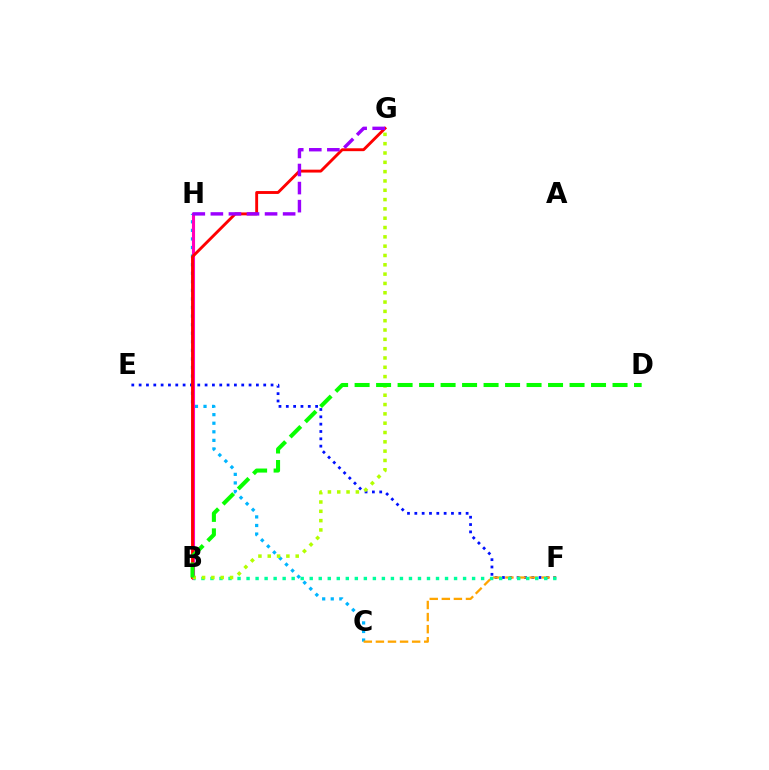{('C', 'H'): [{'color': '#00b5ff', 'line_style': 'dotted', 'thickness': 2.33}], ('B', 'H'): [{'color': '#ff00bd', 'line_style': 'solid', 'thickness': 2.23}], ('E', 'F'): [{'color': '#0010ff', 'line_style': 'dotted', 'thickness': 1.99}], ('C', 'F'): [{'color': '#ffa500', 'line_style': 'dashed', 'thickness': 1.64}], ('B', 'G'): [{'color': '#ff0000', 'line_style': 'solid', 'thickness': 2.08}, {'color': '#b3ff00', 'line_style': 'dotted', 'thickness': 2.53}], ('B', 'F'): [{'color': '#00ff9d', 'line_style': 'dotted', 'thickness': 2.45}], ('G', 'H'): [{'color': '#9b00ff', 'line_style': 'dashed', 'thickness': 2.45}], ('B', 'D'): [{'color': '#08ff00', 'line_style': 'dashed', 'thickness': 2.92}]}